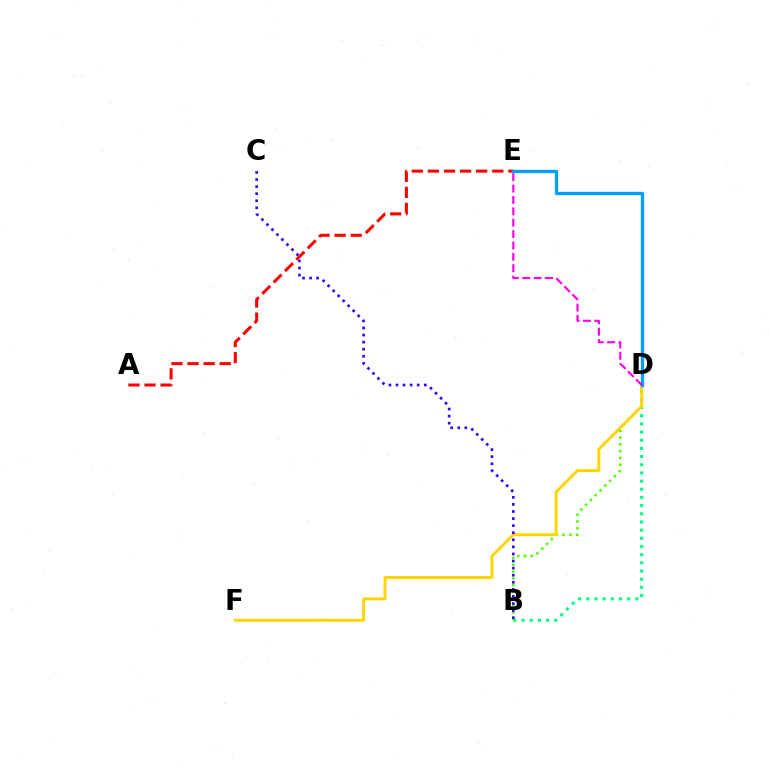{('B', 'D'): [{'color': '#00ff86', 'line_style': 'dotted', 'thickness': 2.22}, {'color': '#4fff00', 'line_style': 'dotted', 'thickness': 1.84}], ('D', 'F'): [{'color': '#ffd500', 'line_style': 'solid', 'thickness': 2.09}], ('B', 'C'): [{'color': '#3700ff', 'line_style': 'dotted', 'thickness': 1.92}], ('A', 'E'): [{'color': '#ff0000', 'line_style': 'dashed', 'thickness': 2.19}], ('D', 'E'): [{'color': '#009eff', 'line_style': 'solid', 'thickness': 2.39}, {'color': '#ff00ed', 'line_style': 'dashed', 'thickness': 1.55}]}